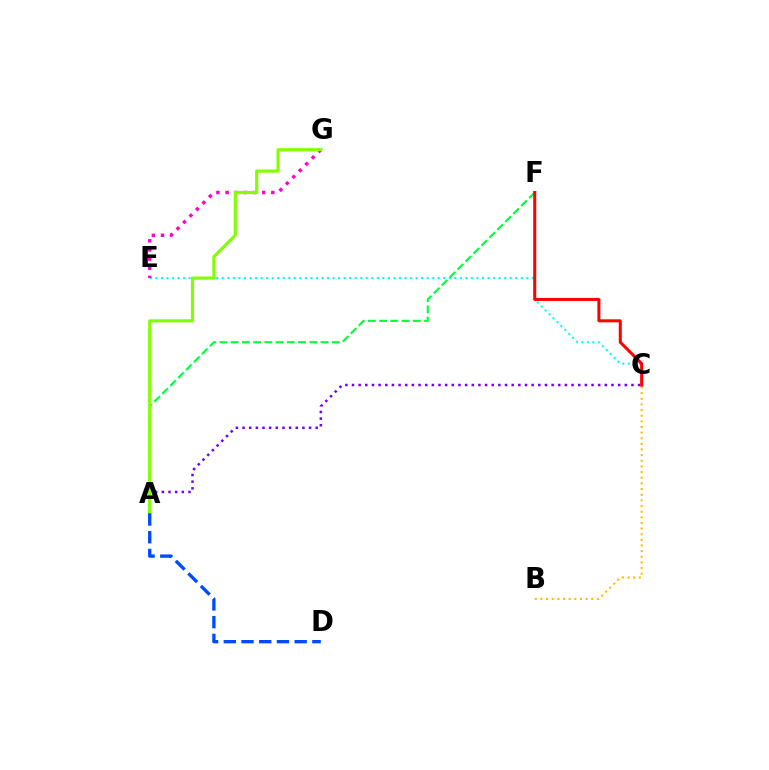{('C', 'E'): [{'color': '#00fff6', 'line_style': 'dotted', 'thickness': 1.5}], ('A', 'F'): [{'color': '#00ff39', 'line_style': 'dashed', 'thickness': 1.53}], ('E', 'G'): [{'color': '#ff00cf', 'line_style': 'dotted', 'thickness': 2.48}], ('A', 'C'): [{'color': '#7200ff', 'line_style': 'dotted', 'thickness': 1.81}], ('B', 'C'): [{'color': '#ffbd00', 'line_style': 'dotted', 'thickness': 1.53}], ('A', 'G'): [{'color': '#84ff00', 'line_style': 'solid', 'thickness': 2.27}], ('A', 'D'): [{'color': '#004bff', 'line_style': 'dashed', 'thickness': 2.41}], ('C', 'F'): [{'color': '#ff0000', 'line_style': 'solid', 'thickness': 2.18}]}